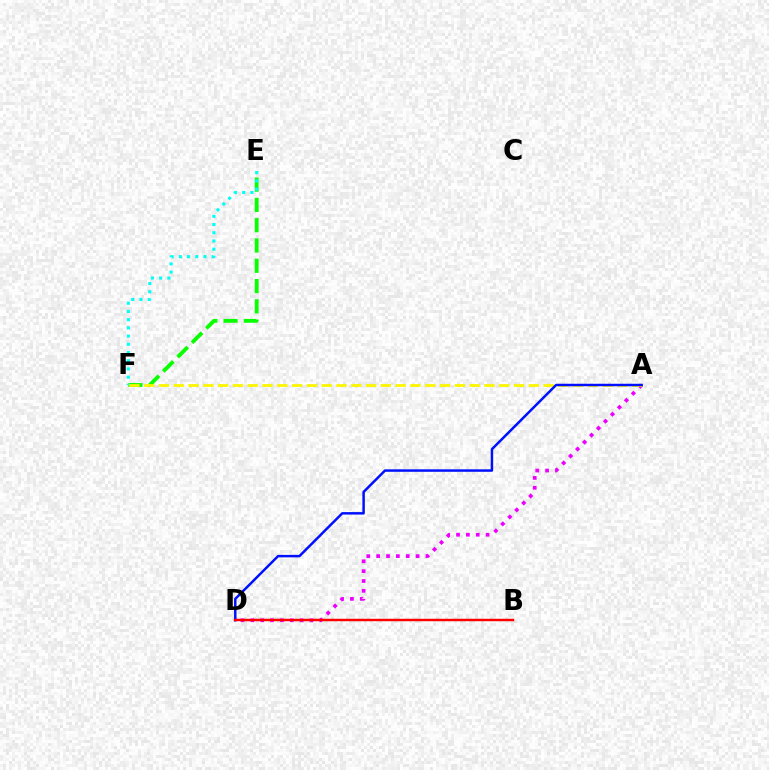{('A', 'D'): [{'color': '#ee00ff', 'line_style': 'dotted', 'thickness': 2.68}, {'color': '#0010ff', 'line_style': 'solid', 'thickness': 1.79}], ('E', 'F'): [{'color': '#08ff00', 'line_style': 'dashed', 'thickness': 2.76}, {'color': '#00fff6', 'line_style': 'dotted', 'thickness': 2.23}], ('A', 'F'): [{'color': '#fcf500', 'line_style': 'dashed', 'thickness': 2.01}], ('B', 'D'): [{'color': '#ff0000', 'line_style': 'solid', 'thickness': 1.76}]}